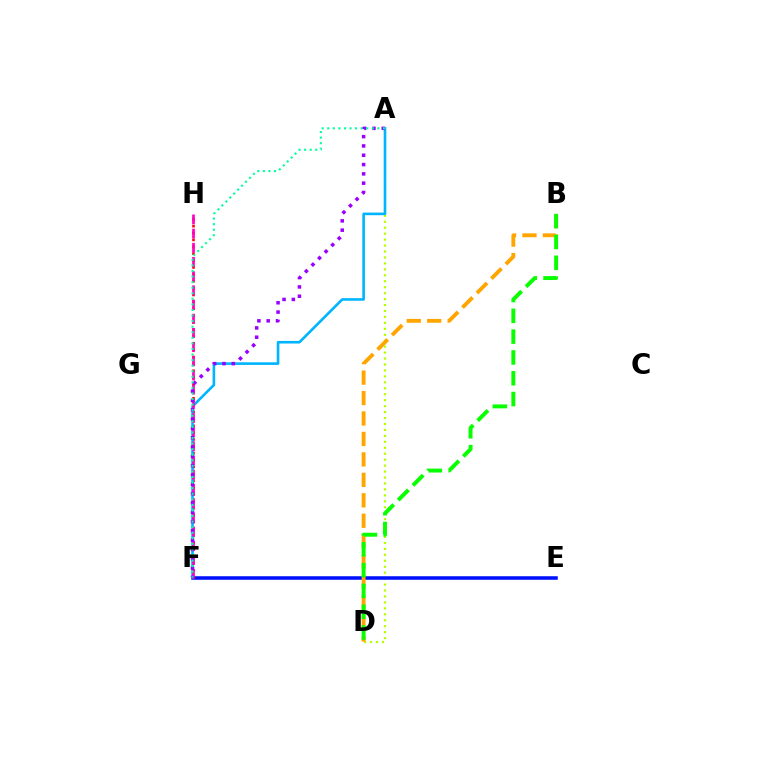{('A', 'D'): [{'color': '#b3ff00', 'line_style': 'dotted', 'thickness': 1.62}], ('E', 'F'): [{'color': '#0010ff', 'line_style': 'solid', 'thickness': 2.55}], ('F', 'H'): [{'color': '#ff0000', 'line_style': 'dotted', 'thickness': 1.87}, {'color': '#ff00bd', 'line_style': 'dashed', 'thickness': 1.93}], ('A', 'F'): [{'color': '#00b5ff', 'line_style': 'solid', 'thickness': 1.89}, {'color': '#9b00ff', 'line_style': 'dotted', 'thickness': 2.53}, {'color': '#00ff9d', 'line_style': 'dotted', 'thickness': 1.51}], ('B', 'D'): [{'color': '#ffa500', 'line_style': 'dashed', 'thickness': 2.78}, {'color': '#08ff00', 'line_style': 'dashed', 'thickness': 2.83}]}